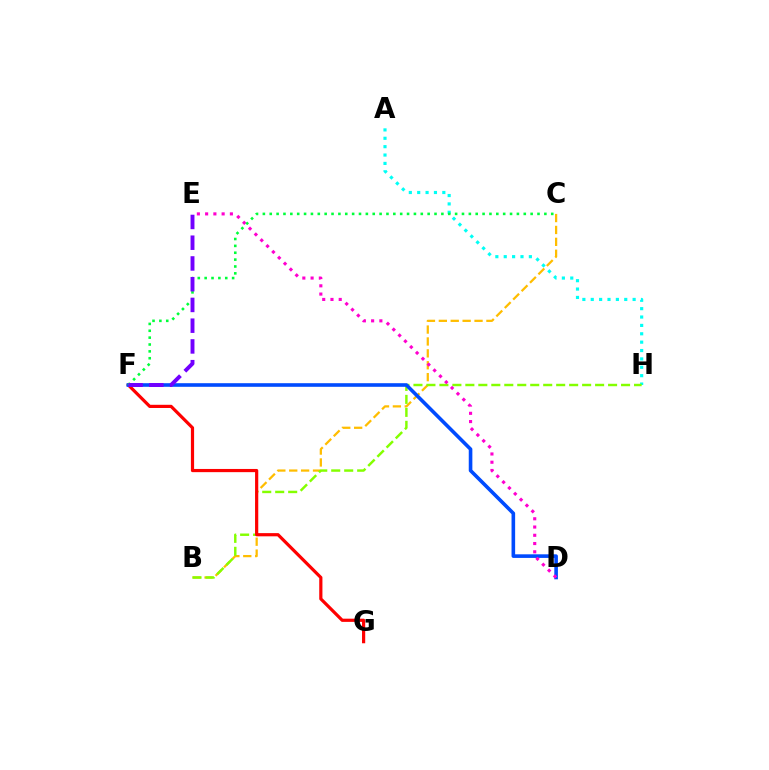{('A', 'H'): [{'color': '#00fff6', 'line_style': 'dotted', 'thickness': 2.28}], ('B', 'C'): [{'color': '#ffbd00', 'line_style': 'dashed', 'thickness': 1.62}], ('B', 'H'): [{'color': '#84ff00', 'line_style': 'dashed', 'thickness': 1.76}], ('F', 'G'): [{'color': '#ff0000', 'line_style': 'solid', 'thickness': 2.3}], ('D', 'F'): [{'color': '#004bff', 'line_style': 'solid', 'thickness': 2.6}], ('D', 'E'): [{'color': '#ff00cf', 'line_style': 'dotted', 'thickness': 2.24}], ('C', 'F'): [{'color': '#00ff39', 'line_style': 'dotted', 'thickness': 1.87}], ('E', 'F'): [{'color': '#7200ff', 'line_style': 'dashed', 'thickness': 2.82}]}